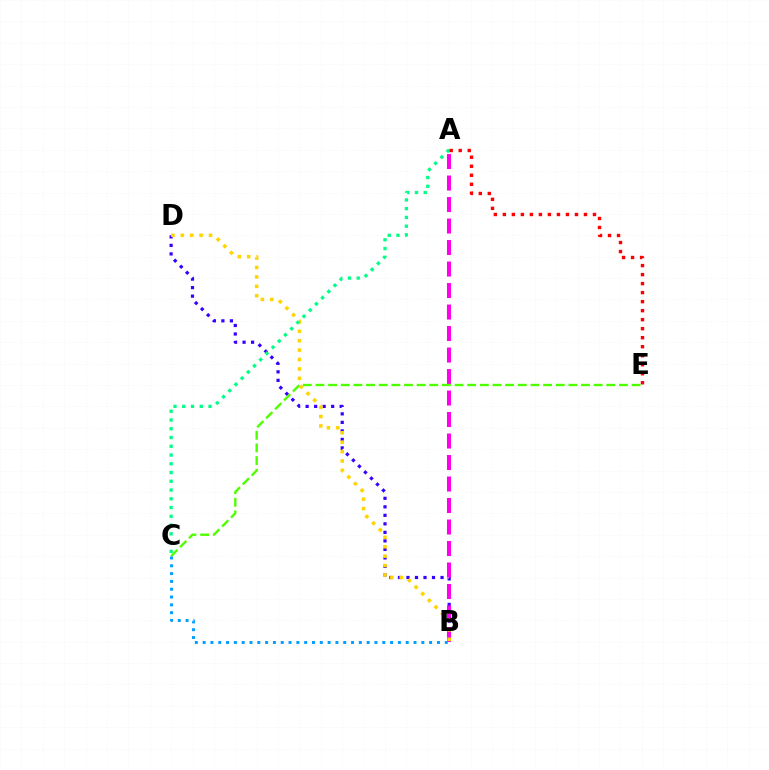{('B', 'D'): [{'color': '#3700ff', 'line_style': 'dotted', 'thickness': 2.31}, {'color': '#ffd500', 'line_style': 'dotted', 'thickness': 2.56}], ('A', 'B'): [{'color': '#ff00ed', 'line_style': 'dashed', 'thickness': 2.92}], ('C', 'E'): [{'color': '#4fff00', 'line_style': 'dashed', 'thickness': 1.72}], ('A', 'C'): [{'color': '#00ff86', 'line_style': 'dotted', 'thickness': 2.38}], ('A', 'E'): [{'color': '#ff0000', 'line_style': 'dotted', 'thickness': 2.45}], ('B', 'C'): [{'color': '#009eff', 'line_style': 'dotted', 'thickness': 2.12}]}